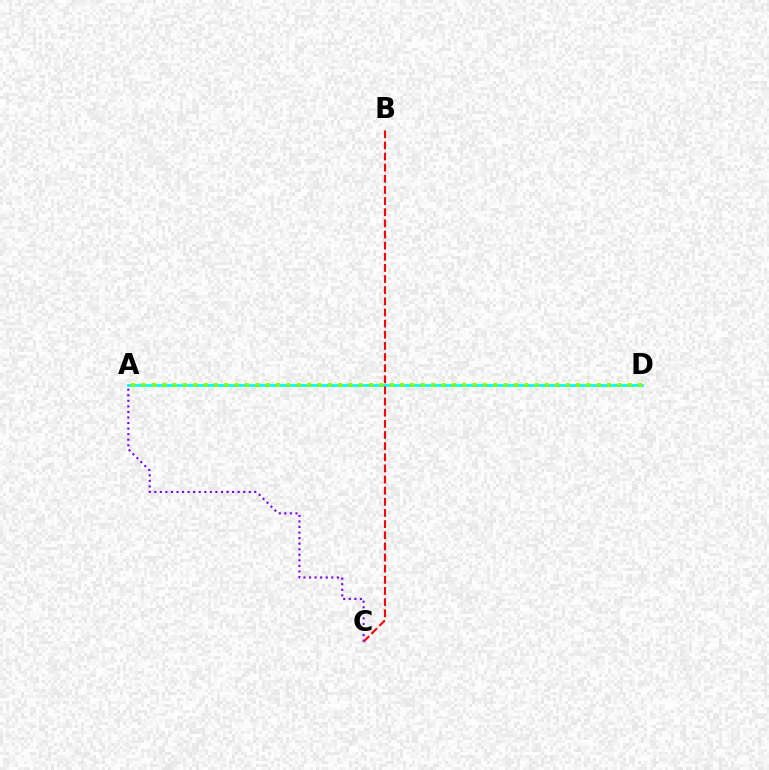{('A', 'D'): [{'color': '#00fff6', 'line_style': 'solid', 'thickness': 1.94}, {'color': '#84ff00', 'line_style': 'dotted', 'thickness': 2.81}], ('B', 'C'): [{'color': '#ff0000', 'line_style': 'dashed', 'thickness': 1.51}], ('A', 'C'): [{'color': '#7200ff', 'line_style': 'dotted', 'thickness': 1.51}]}